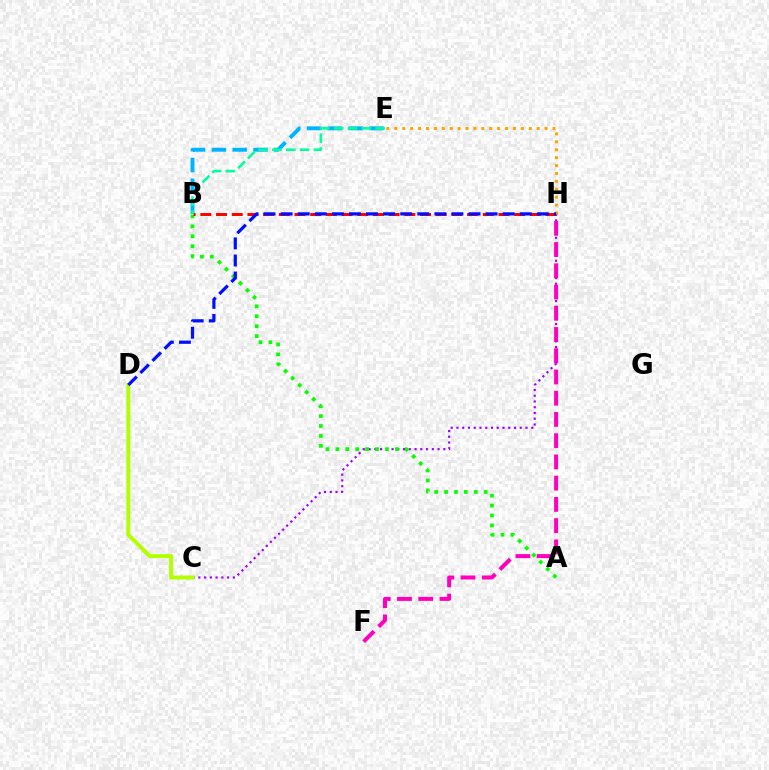{('C', 'H'): [{'color': '#9b00ff', 'line_style': 'dotted', 'thickness': 1.56}], ('B', 'E'): [{'color': '#00b5ff', 'line_style': 'dashed', 'thickness': 2.83}, {'color': '#00ff9d', 'line_style': 'dashed', 'thickness': 1.88}], ('A', 'B'): [{'color': '#08ff00', 'line_style': 'dotted', 'thickness': 2.7}], ('B', 'H'): [{'color': '#ff0000', 'line_style': 'dashed', 'thickness': 2.13}], ('C', 'D'): [{'color': '#b3ff00', 'line_style': 'solid', 'thickness': 2.87}], ('F', 'H'): [{'color': '#ff00bd', 'line_style': 'dashed', 'thickness': 2.88}], ('E', 'H'): [{'color': '#ffa500', 'line_style': 'dotted', 'thickness': 2.15}], ('D', 'H'): [{'color': '#0010ff', 'line_style': 'dashed', 'thickness': 2.32}]}